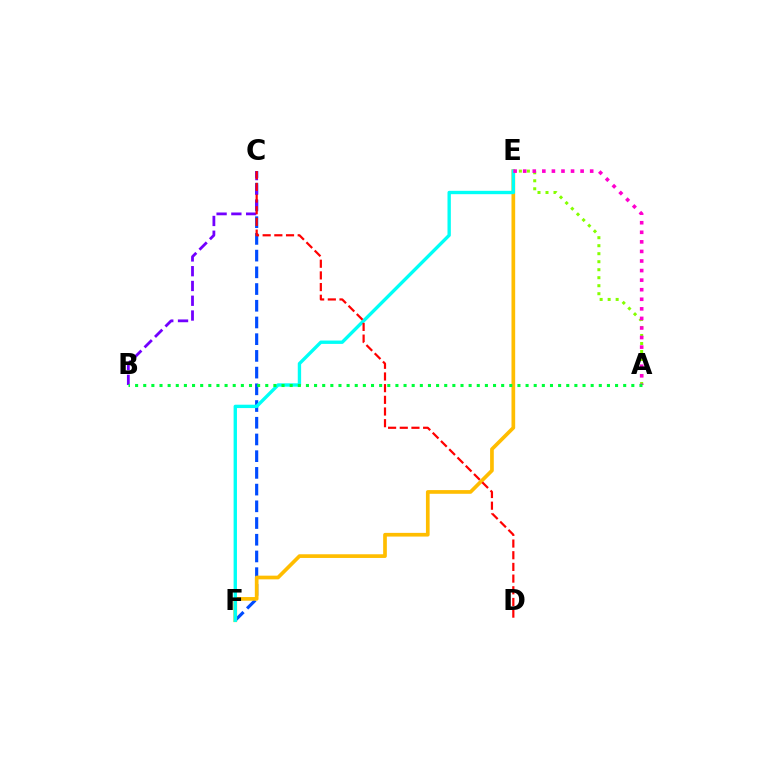{('C', 'F'): [{'color': '#004bff', 'line_style': 'dashed', 'thickness': 2.27}], ('A', 'E'): [{'color': '#84ff00', 'line_style': 'dotted', 'thickness': 2.17}, {'color': '#ff00cf', 'line_style': 'dotted', 'thickness': 2.6}], ('B', 'C'): [{'color': '#7200ff', 'line_style': 'dashed', 'thickness': 2.01}], ('E', 'F'): [{'color': '#ffbd00', 'line_style': 'solid', 'thickness': 2.65}, {'color': '#00fff6', 'line_style': 'solid', 'thickness': 2.42}], ('C', 'D'): [{'color': '#ff0000', 'line_style': 'dashed', 'thickness': 1.59}], ('A', 'B'): [{'color': '#00ff39', 'line_style': 'dotted', 'thickness': 2.21}]}